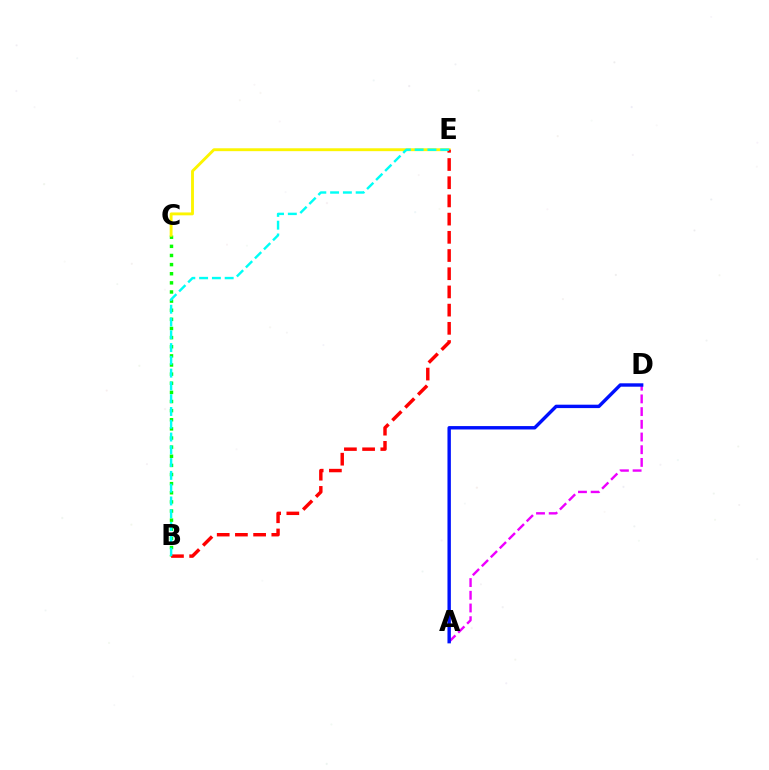{('B', 'C'): [{'color': '#08ff00', 'line_style': 'dotted', 'thickness': 2.48}], ('C', 'E'): [{'color': '#fcf500', 'line_style': 'solid', 'thickness': 2.07}], ('B', 'E'): [{'color': '#ff0000', 'line_style': 'dashed', 'thickness': 2.47}, {'color': '#00fff6', 'line_style': 'dashed', 'thickness': 1.74}], ('A', 'D'): [{'color': '#ee00ff', 'line_style': 'dashed', 'thickness': 1.73}, {'color': '#0010ff', 'line_style': 'solid', 'thickness': 2.45}]}